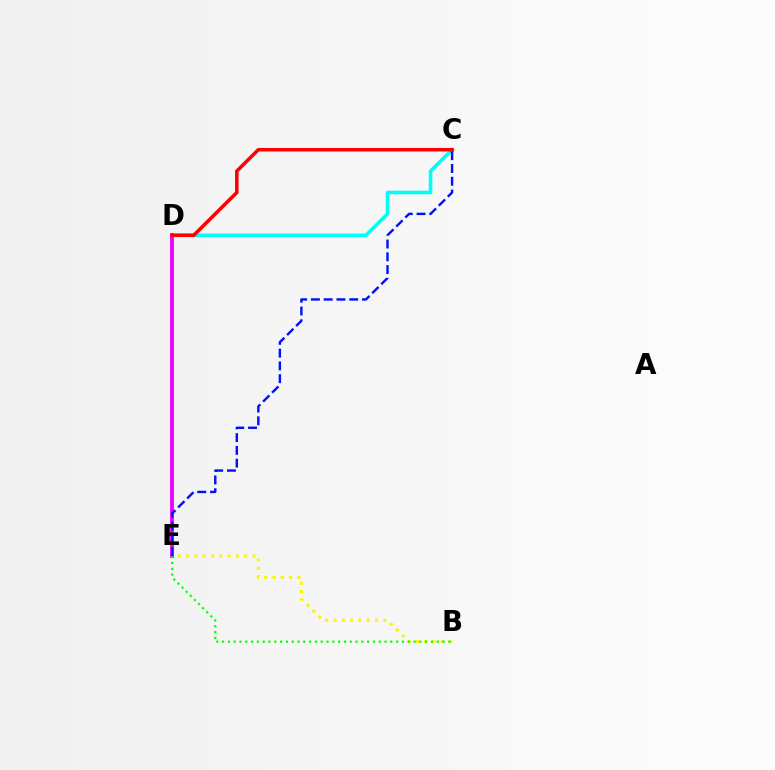{('C', 'D'): [{'color': '#00fff6', 'line_style': 'solid', 'thickness': 2.58}, {'color': '#ff0000', 'line_style': 'solid', 'thickness': 2.54}], ('D', 'E'): [{'color': '#ee00ff', 'line_style': 'solid', 'thickness': 2.73}], ('B', 'E'): [{'color': '#fcf500', 'line_style': 'dotted', 'thickness': 2.25}, {'color': '#08ff00', 'line_style': 'dotted', 'thickness': 1.58}], ('C', 'E'): [{'color': '#0010ff', 'line_style': 'dashed', 'thickness': 1.74}]}